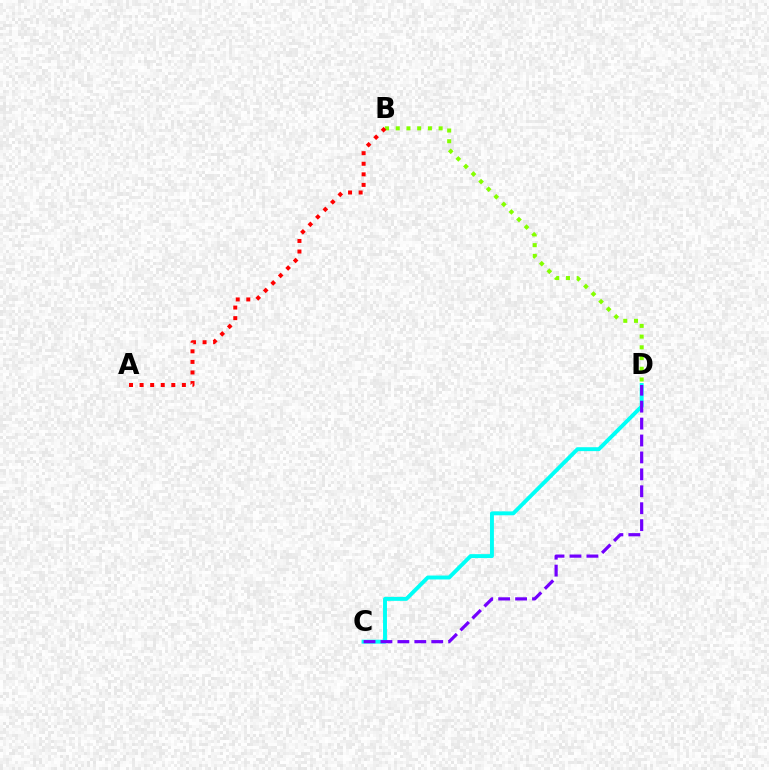{('C', 'D'): [{'color': '#00fff6', 'line_style': 'solid', 'thickness': 2.82}, {'color': '#7200ff', 'line_style': 'dashed', 'thickness': 2.3}], ('B', 'D'): [{'color': '#84ff00', 'line_style': 'dotted', 'thickness': 2.91}], ('A', 'B'): [{'color': '#ff0000', 'line_style': 'dotted', 'thickness': 2.87}]}